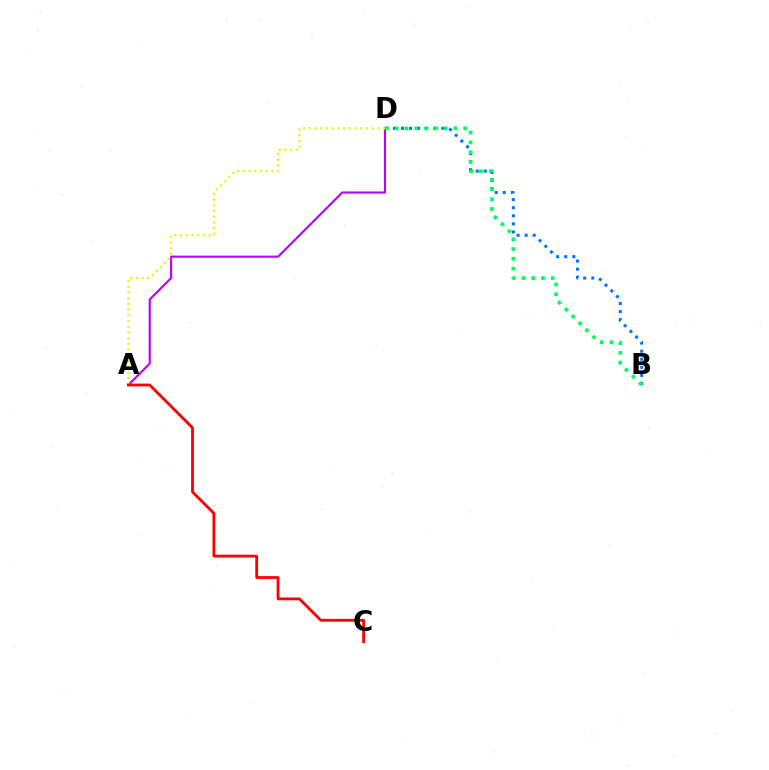{('A', 'D'): [{'color': '#b900ff', 'line_style': 'solid', 'thickness': 1.53}, {'color': '#d1ff00', 'line_style': 'dotted', 'thickness': 1.55}], ('B', 'D'): [{'color': '#0074ff', 'line_style': 'dotted', 'thickness': 2.19}, {'color': '#00ff5c', 'line_style': 'dotted', 'thickness': 2.66}], ('A', 'C'): [{'color': '#ff0000', 'line_style': 'solid', 'thickness': 2.02}]}